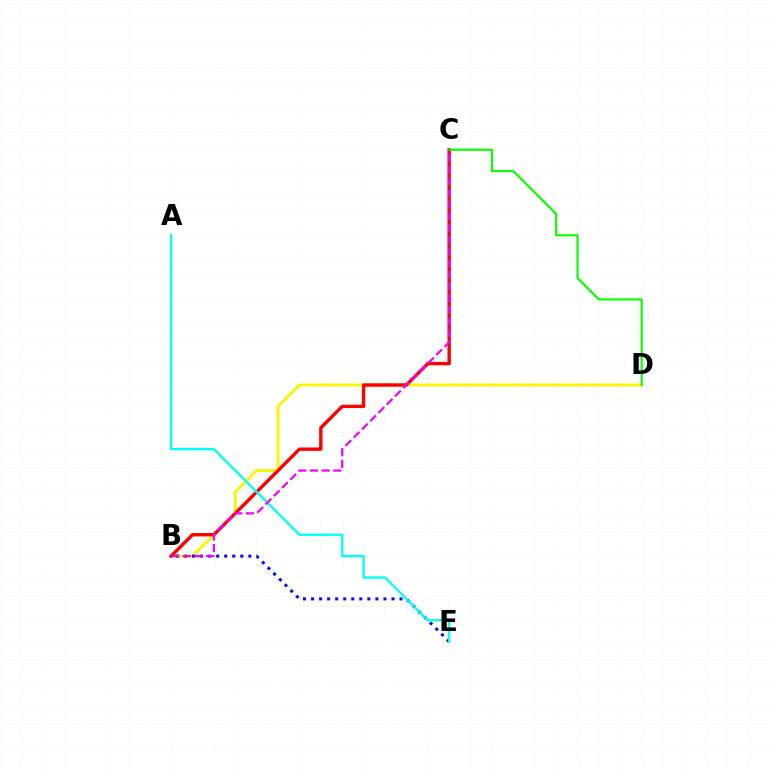{('B', 'D'): [{'color': '#fcf500', 'line_style': 'solid', 'thickness': 2.08}], ('B', 'E'): [{'color': '#0010ff', 'line_style': 'dotted', 'thickness': 2.19}], ('B', 'C'): [{'color': '#ff0000', 'line_style': 'solid', 'thickness': 2.43}, {'color': '#ee00ff', 'line_style': 'dashed', 'thickness': 1.59}], ('C', 'D'): [{'color': '#08ff00', 'line_style': 'solid', 'thickness': 1.56}], ('A', 'E'): [{'color': '#00fff6', 'line_style': 'solid', 'thickness': 1.66}]}